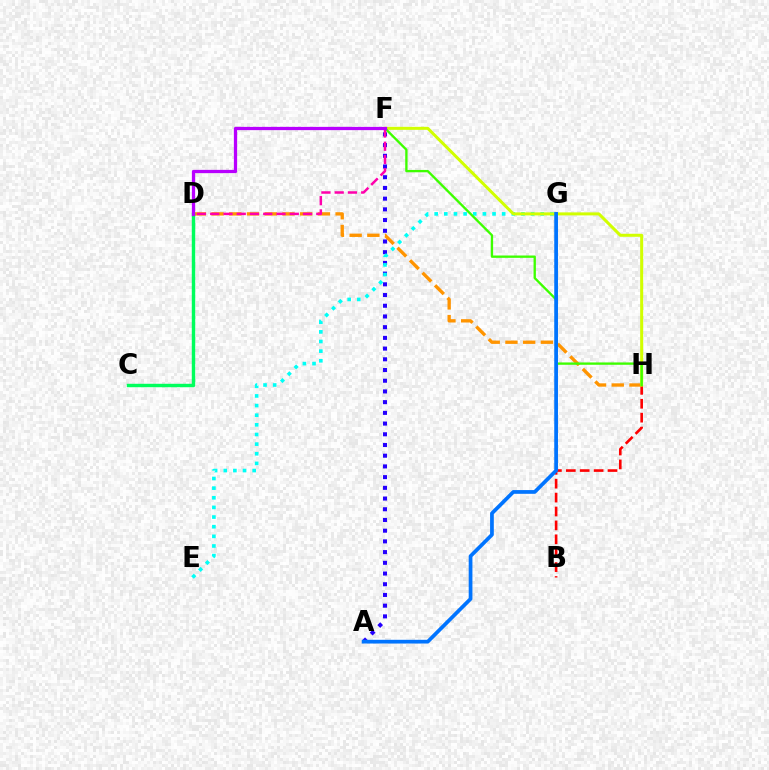{('B', 'H'): [{'color': '#ff0000', 'line_style': 'dashed', 'thickness': 1.89}], ('D', 'H'): [{'color': '#ff9400', 'line_style': 'dashed', 'thickness': 2.41}], ('A', 'F'): [{'color': '#2500ff', 'line_style': 'dotted', 'thickness': 2.91}], ('E', 'G'): [{'color': '#00fff6', 'line_style': 'dotted', 'thickness': 2.62}], ('F', 'H'): [{'color': '#d1ff00', 'line_style': 'solid', 'thickness': 2.17}, {'color': '#3dff00', 'line_style': 'solid', 'thickness': 1.68}], ('C', 'D'): [{'color': '#00ff5c', 'line_style': 'solid', 'thickness': 2.47}], ('D', 'F'): [{'color': '#ff00ac', 'line_style': 'dashed', 'thickness': 1.8}, {'color': '#b900ff', 'line_style': 'solid', 'thickness': 2.35}], ('A', 'G'): [{'color': '#0074ff', 'line_style': 'solid', 'thickness': 2.69}]}